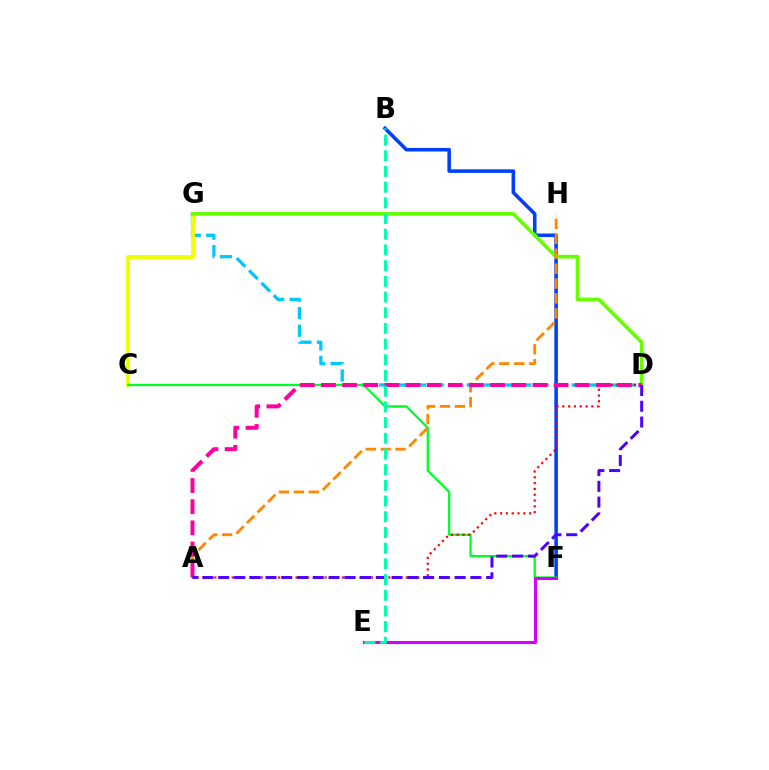{('B', 'F'): [{'color': '#003fff', 'line_style': 'solid', 'thickness': 2.56}], ('D', 'G'): [{'color': '#00c7ff', 'line_style': 'dashed', 'thickness': 2.38}, {'color': '#66ff00', 'line_style': 'solid', 'thickness': 2.63}], ('C', 'G'): [{'color': '#eeff00', 'line_style': 'solid', 'thickness': 2.77}], ('C', 'F'): [{'color': '#00ff27', 'line_style': 'solid', 'thickness': 1.64}], ('A', 'H'): [{'color': '#ff8800', 'line_style': 'dashed', 'thickness': 2.03}], ('A', 'D'): [{'color': '#ff0000', 'line_style': 'dotted', 'thickness': 1.58}, {'color': '#ff00a0', 'line_style': 'dashed', 'thickness': 2.87}, {'color': '#4f00ff', 'line_style': 'dashed', 'thickness': 2.14}], ('E', 'F'): [{'color': '#d600ff', 'line_style': 'solid', 'thickness': 2.22}], ('B', 'E'): [{'color': '#00ffaf', 'line_style': 'dashed', 'thickness': 2.13}]}